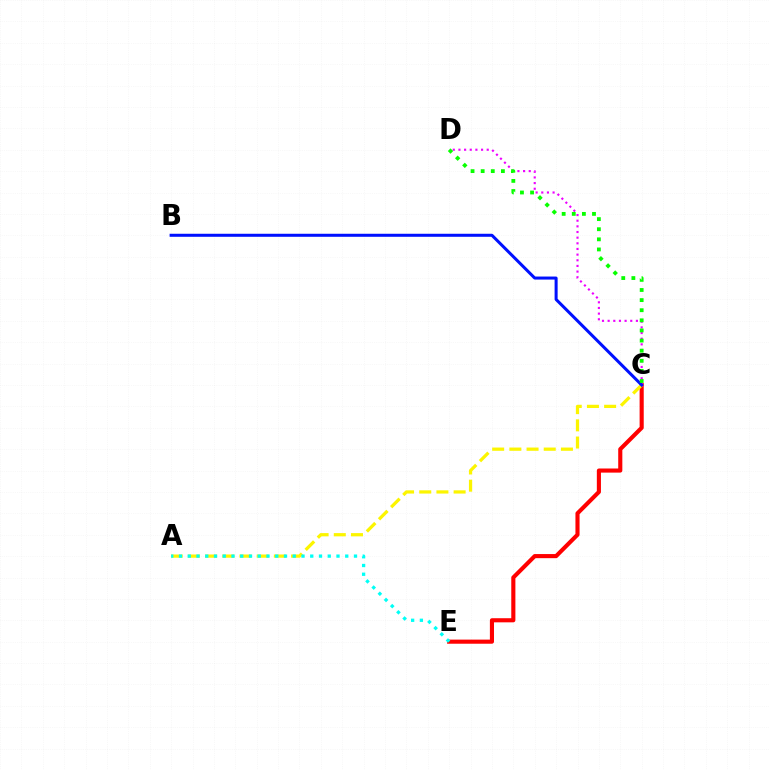{('C', 'E'): [{'color': '#ff0000', 'line_style': 'solid', 'thickness': 2.96}], ('A', 'C'): [{'color': '#fcf500', 'line_style': 'dashed', 'thickness': 2.34}], ('A', 'E'): [{'color': '#00fff6', 'line_style': 'dotted', 'thickness': 2.38}], ('C', 'D'): [{'color': '#ee00ff', 'line_style': 'dotted', 'thickness': 1.54}, {'color': '#08ff00', 'line_style': 'dotted', 'thickness': 2.75}], ('B', 'C'): [{'color': '#0010ff', 'line_style': 'solid', 'thickness': 2.18}]}